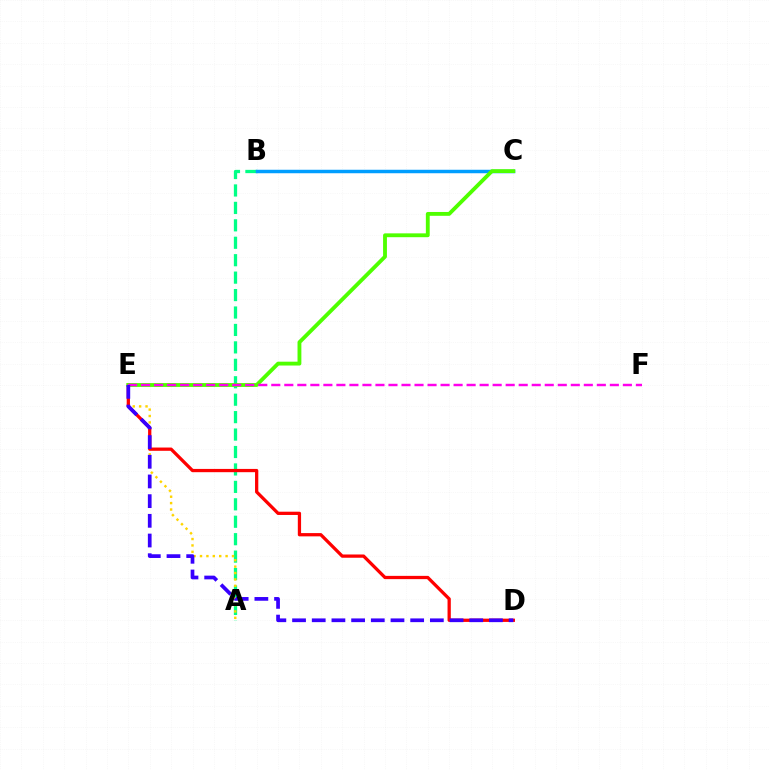{('A', 'B'): [{'color': '#00ff86', 'line_style': 'dashed', 'thickness': 2.37}], ('A', 'E'): [{'color': '#ffd500', 'line_style': 'dotted', 'thickness': 1.74}], ('D', 'E'): [{'color': '#ff0000', 'line_style': 'solid', 'thickness': 2.35}, {'color': '#3700ff', 'line_style': 'dashed', 'thickness': 2.67}], ('B', 'C'): [{'color': '#009eff', 'line_style': 'solid', 'thickness': 2.5}], ('C', 'E'): [{'color': '#4fff00', 'line_style': 'solid', 'thickness': 2.77}], ('E', 'F'): [{'color': '#ff00ed', 'line_style': 'dashed', 'thickness': 1.77}]}